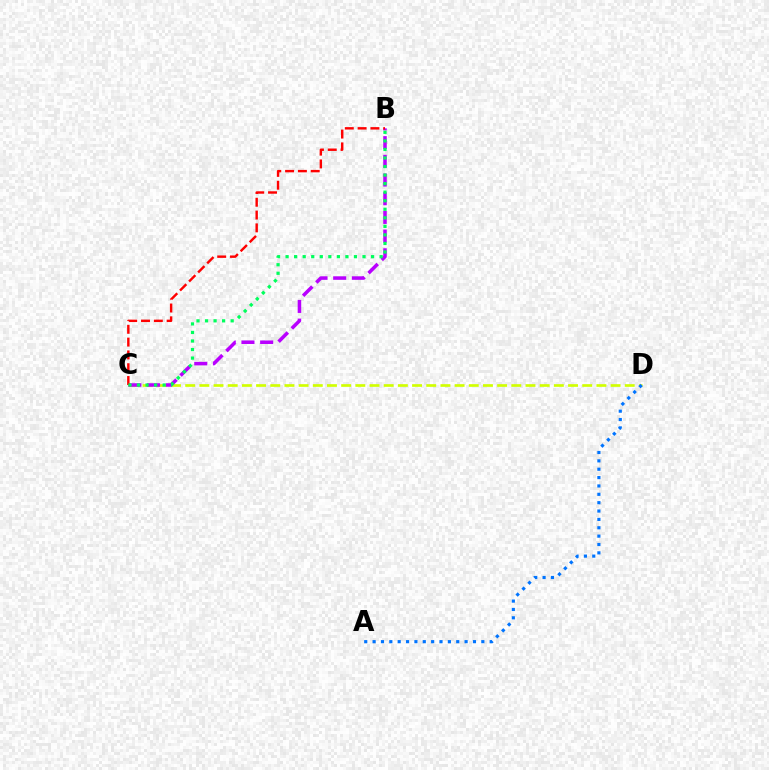{('C', 'D'): [{'color': '#d1ff00', 'line_style': 'dashed', 'thickness': 1.93}], ('B', 'C'): [{'color': '#b900ff', 'line_style': 'dashed', 'thickness': 2.54}, {'color': '#ff0000', 'line_style': 'dashed', 'thickness': 1.74}, {'color': '#00ff5c', 'line_style': 'dotted', 'thickness': 2.32}], ('A', 'D'): [{'color': '#0074ff', 'line_style': 'dotted', 'thickness': 2.27}]}